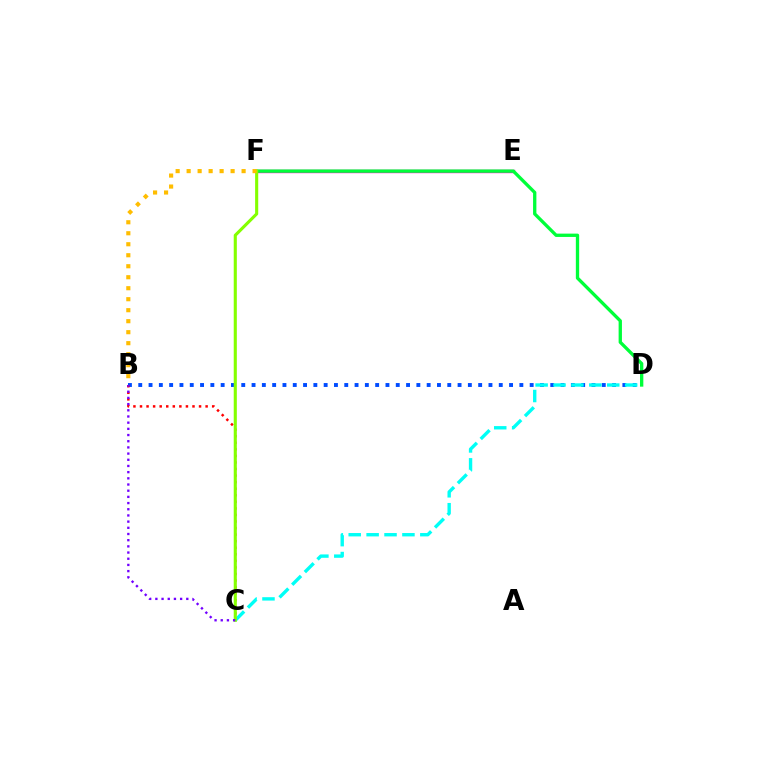{('E', 'F'): [{'color': '#ff00cf', 'line_style': 'solid', 'thickness': 2.43}], ('B', 'D'): [{'color': '#004bff', 'line_style': 'dotted', 'thickness': 2.8}], ('B', 'C'): [{'color': '#ff0000', 'line_style': 'dotted', 'thickness': 1.78}, {'color': '#7200ff', 'line_style': 'dotted', 'thickness': 1.68}], ('C', 'D'): [{'color': '#00fff6', 'line_style': 'dashed', 'thickness': 2.43}], ('D', 'F'): [{'color': '#00ff39', 'line_style': 'solid', 'thickness': 2.39}], ('C', 'F'): [{'color': '#84ff00', 'line_style': 'solid', 'thickness': 2.24}], ('B', 'F'): [{'color': '#ffbd00', 'line_style': 'dotted', 'thickness': 2.99}]}